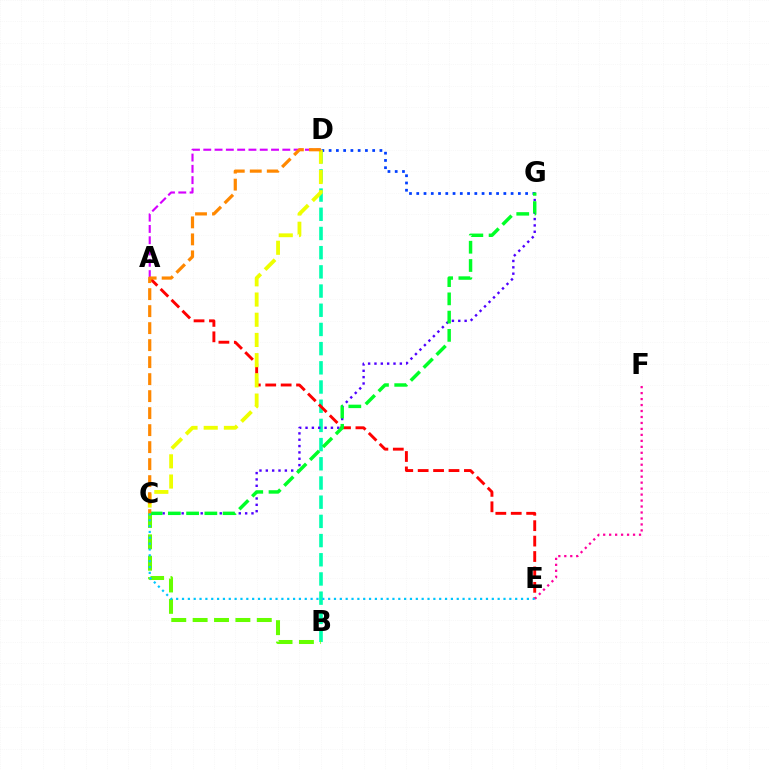{('B', 'D'): [{'color': '#00ffaf', 'line_style': 'dashed', 'thickness': 2.61}], ('C', 'G'): [{'color': '#4f00ff', 'line_style': 'dotted', 'thickness': 1.72}, {'color': '#00ff27', 'line_style': 'dashed', 'thickness': 2.48}], ('B', 'C'): [{'color': '#66ff00', 'line_style': 'dashed', 'thickness': 2.9}], ('D', 'G'): [{'color': '#003fff', 'line_style': 'dotted', 'thickness': 1.97}], ('A', 'E'): [{'color': '#ff0000', 'line_style': 'dashed', 'thickness': 2.09}], ('A', 'D'): [{'color': '#d600ff', 'line_style': 'dashed', 'thickness': 1.53}], ('E', 'F'): [{'color': '#ff00a0', 'line_style': 'dotted', 'thickness': 1.62}], ('C', 'D'): [{'color': '#eeff00', 'line_style': 'dashed', 'thickness': 2.75}, {'color': '#ff8800', 'line_style': 'dashed', 'thickness': 2.31}], ('C', 'E'): [{'color': '#00c7ff', 'line_style': 'dotted', 'thickness': 1.59}]}